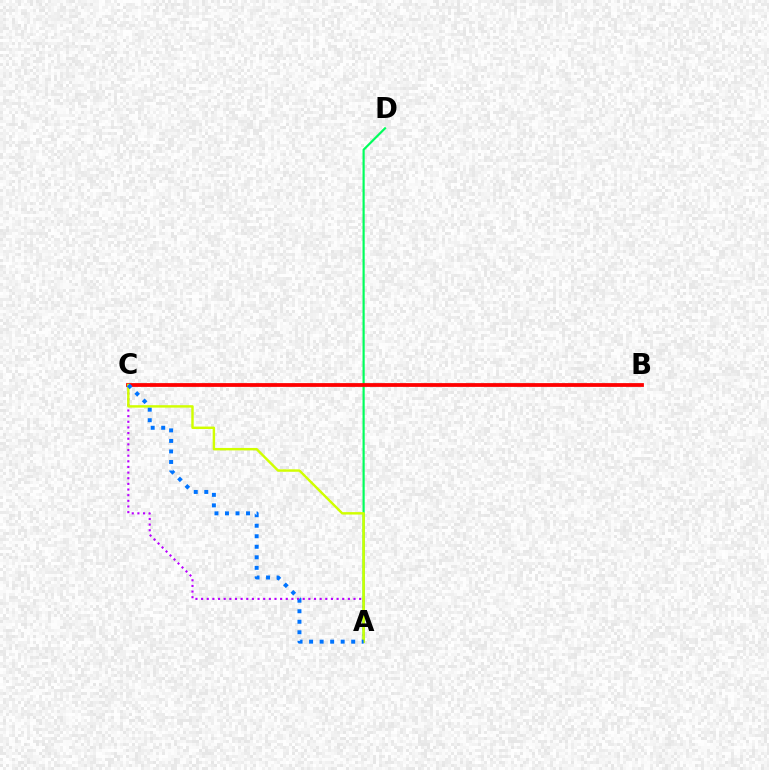{('A', 'C'): [{'color': '#b900ff', 'line_style': 'dotted', 'thickness': 1.53}, {'color': '#d1ff00', 'line_style': 'solid', 'thickness': 1.75}, {'color': '#0074ff', 'line_style': 'dotted', 'thickness': 2.86}], ('A', 'D'): [{'color': '#00ff5c', 'line_style': 'solid', 'thickness': 1.57}], ('B', 'C'): [{'color': '#ff0000', 'line_style': 'solid', 'thickness': 2.71}]}